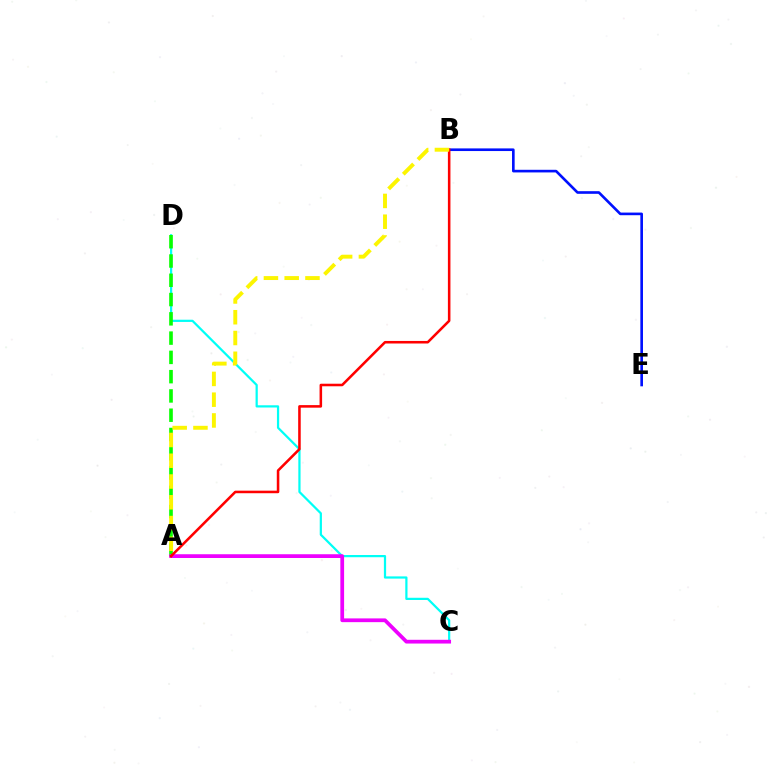{('C', 'D'): [{'color': '#00fff6', 'line_style': 'solid', 'thickness': 1.6}], ('A', 'D'): [{'color': '#08ff00', 'line_style': 'dashed', 'thickness': 2.62}], ('A', 'C'): [{'color': '#ee00ff', 'line_style': 'solid', 'thickness': 2.7}], ('B', 'E'): [{'color': '#0010ff', 'line_style': 'solid', 'thickness': 1.9}], ('A', 'B'): [{'color': '#ff0000', 'line_style': 'solid', 'thickness': 1.84}, {'color': '#fcf500', 'line_style': 'dashed', 'thickness': 2.82}]}